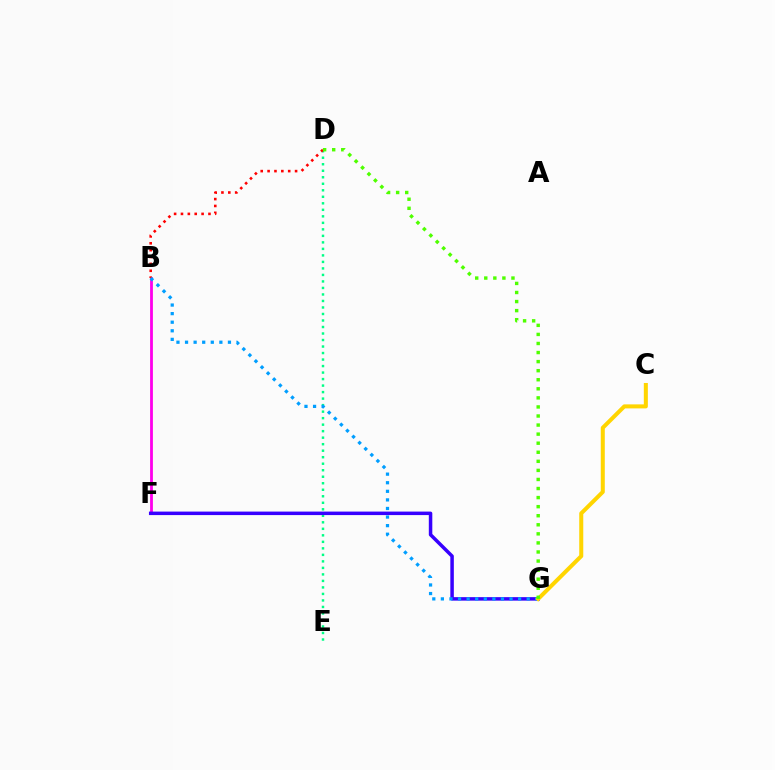{('B', 'F'): [{'color': '#ff00ed', 'line_style': 'solid', 'thickness': 2.02}], ('D', 'E'): [{'color': '#00ff86', 'line_style': 'dotted', 'thickness': 1.77}], ('B', 'D'): [{'color': '#ff0000', 'line_style': 'dotted', 'thickness': 1.87}], ('F', 'G'): [{'color': '#3700ff', 'line_style': 'solid', 'thickness': 2.52}], ('B', 'G'): [{'color': '#009eff', 'line_style': 'dotted', 'thickness': 2.33}], ('C', 'G'): [{'color': '#ffd500', 'line_style': 'solid', 'thickness': 2.9}], ('D', 'G'): [{'color': '#4fff00', 'line_style': 'dotted', 'thickness': 2.46}]}